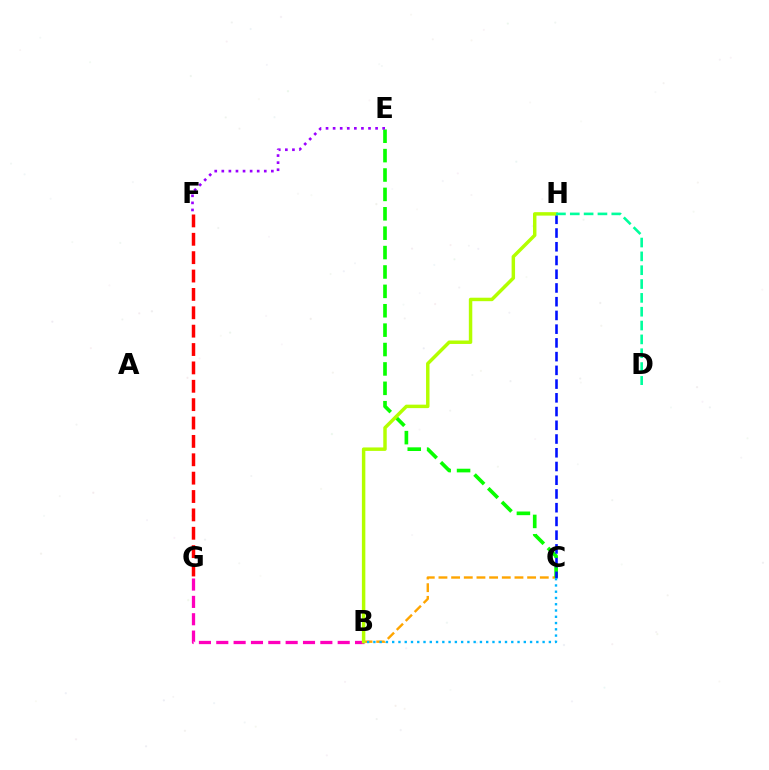{('B', 'G'): [{'color': '#ff00bd', 'line_style': 'dashed', 'thickness': 2.36}], ('B', 'C'): [{'color': '#ffa500', 'line_style': 'dashed', 'thickness': 1.72}, {'color': '#00b5ff', 'line_style': 'dotted', 'thickness': 1.7}], ('C', 'E'): [{'color': '#08ff00', 'line_style': 'dashed', 'thickness': 2.63}], ('C', 'H'): [{'color': '#0010ff', 'line_style': 'dashed', 'thickness': 1.87}], ('E', 'F'): [{'color': '#9b00ff', 'line_style': 'dotted', 'thickness': 1.92}], ('F', 'G'): [{'color': '#ff0000', 'line_style': 'dashed', 'thickness': 2.5}], ('B', 'H'): [{'color': '#b3ff00', 'line_style': 'solid', 'thickness': 2.49}], ('D', 'H'): [{'color': '#00ff9d', 'line_style': 'dashed', 'thickness': 1.88}]}